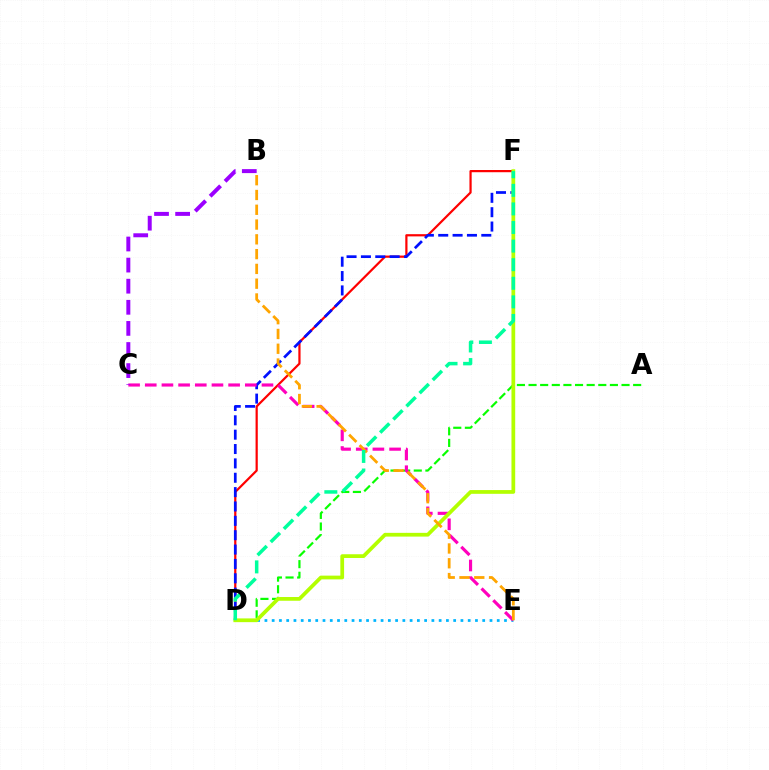{('D', 'F'): [{'color': '#ff0000', 'line_style': 'solid', 'thickness': 1.59}, {'color': '#0010ff', 'line_style': 'dashed', 'thickness': 1.95}, {'color': '#b3ff00', 'line_style': 'solid', 'thickness': 2.69}, {'color': '#00ff9d', 'line_style': 'dashed', 'thickness': 2.53}], ('D', 'E'): [{'color': '#00b5ff', 'line_style': 'dotted', 'thickness': 1.97}], ('A', 'D'): [{'color': '#08ff00', 'line_style': 'dashed', 'thickness': 1.58}], ('C', 'E'): [{'color': '#ff00bd', 'line_style': 'dashed', 'thickness': 2.26}], ('B', 'C'): [{'color': '#9b00ff', 'line_style': 'dashed', 'thickness': 2.87}], ('B', 'E'): [{'color': '#ffa500', 'line_style': 'dashed', 'thickness': 2.01}]}